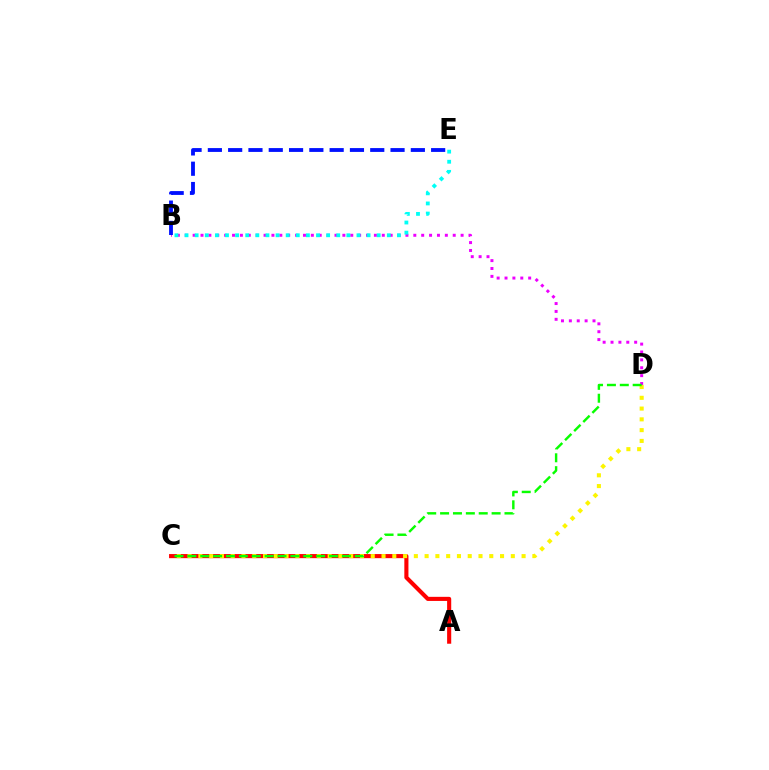{('A', 'C'): [{'color': '#ff0000', 'line_style': 'solid', 'thickness': 2.96}], ('B', 'D'): [{'color': '#ee00ff', 'line_style': 'dotted', 'thickness': 2.14}], ('C', 'D'): [{'color': '#fcf500', 'line_style': 'dotted', 'thickness': 2.93}, {'color': '#08ff00', 'line_style': 'dashed', 'thickness': 1.75}], ('B', 'E'): [{'color': '#0010ff', 'line_style': 'dashed', 'thickness': 2.76}, {'color': '#00fff6', 'line_style': 'dotted', 'thickness': 2.75}]}